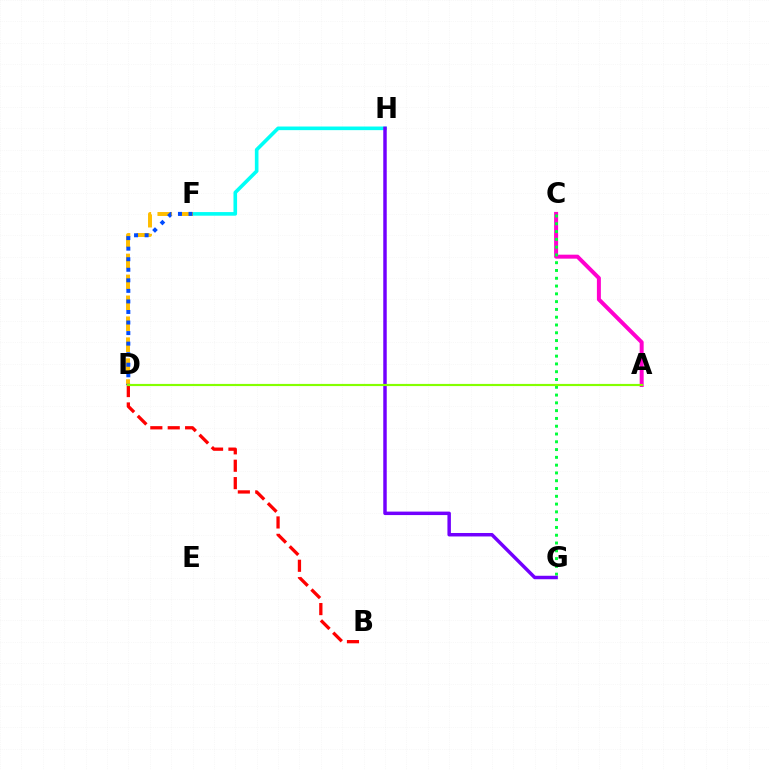{('A', 'C'): [{'color': '#ff00cf', 'line_style': 'solid', 'thickness': 2.87}], ('F', 'H'): [{'color': '#00fff6', 'line_style': 'solid', 'thickness': 2.61}], ('D', 'F'): [{'color': '#ffbd00', 'line_style': 'dashed', 'thickness': 2.84}, {'color': '#004bff', 'line_style': 'dotted', 'thickness': 2.87}], ('C', 'G'): [{'color': '#00ff39', 'line_style': 'dotted', 'thickness': 2.12}], ('G', 'H'): [{'color': '#7200ff', 'line_style': 'solid', 'thickness': 2.5}], ('B', 'D'): [{'color': '#ff0000', 'line_style': 'dashed', 'thickness': 2.36}], ('A', 'D'): [{'color': '#84ff00', 'line_style': 'solid', 'thickness': 1.56}]}